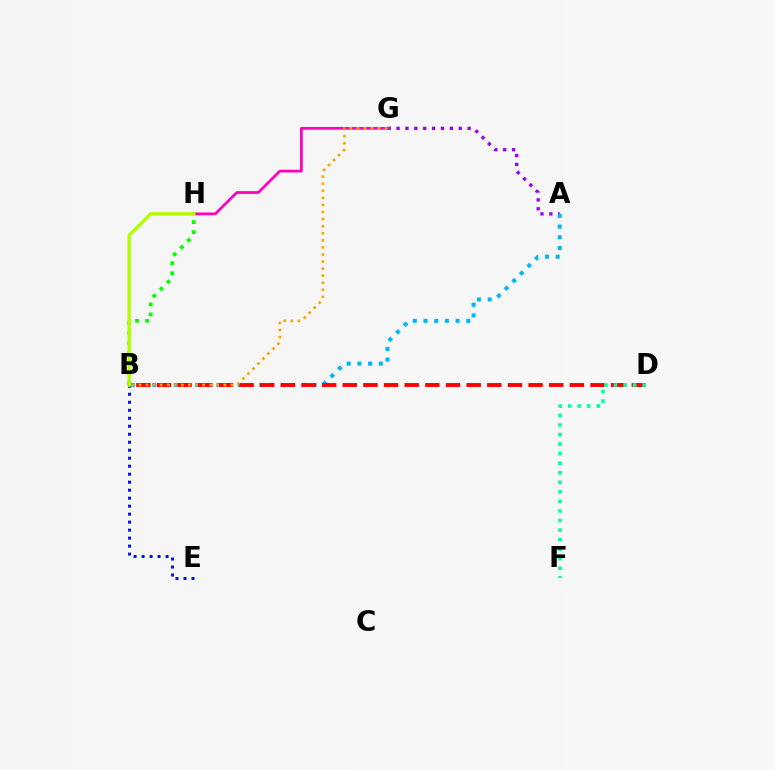{('A', 'G'): [{'color': '#9b00ff', 'line_style': 'dotted', 'thickness': 2.41}], ('A', 'B'): [{'color': '#00b5ff', 'line_style': 'dotted', 'thickness': 2.91}], ('B', 'E'): [{'color': '#0010ff', 'line_style': 'dotted', 'thickness': 2.17}], ('G', 'H'): [{'color': '#ff00bd', 'line_style': 'solid', 'thickness': 1.98}], ('B', 'D'): [{'color': '#ff0000', 'line_style': 'dashed', 'thickness': 2.8}], ('B', 'G'): [{'color': '#ffa500', 'line_style': 'dotted', 'thickness': 1.92}], ('B', 'H'): [{'color': '#08ff00', 'line_style': 'dotted', 'thickness': 2.72}, {'color': '#b3ff00', 'line_style': 'solid', 'thickness': 2.45}], ('D', 'F'): [{'color': '#00ff9d', 'line_style': 'dotted', 'thickness': 2.6}]}